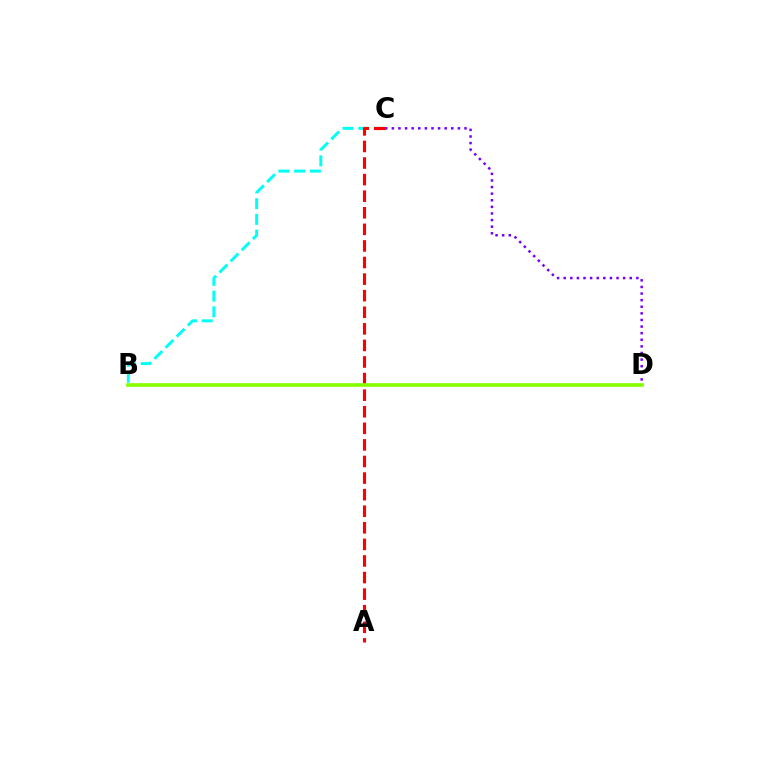{('B', 'C'): [{'color': '#00fff6', 'line_style': 'dashed', 'thickness': 2.14}], ('C', 'D'): [{'color': '#7200ff', 'line_style': 'dotted', 'thickness': 1.79}], ('A', 'C'): [{'color': '#ff0000', 'line_style': 'dashed', 'thickness': 2.25}], ('B', 'D'): [{'color': '#84ff00', 'line_style': 'solid', 'thickness': 2.62}]}